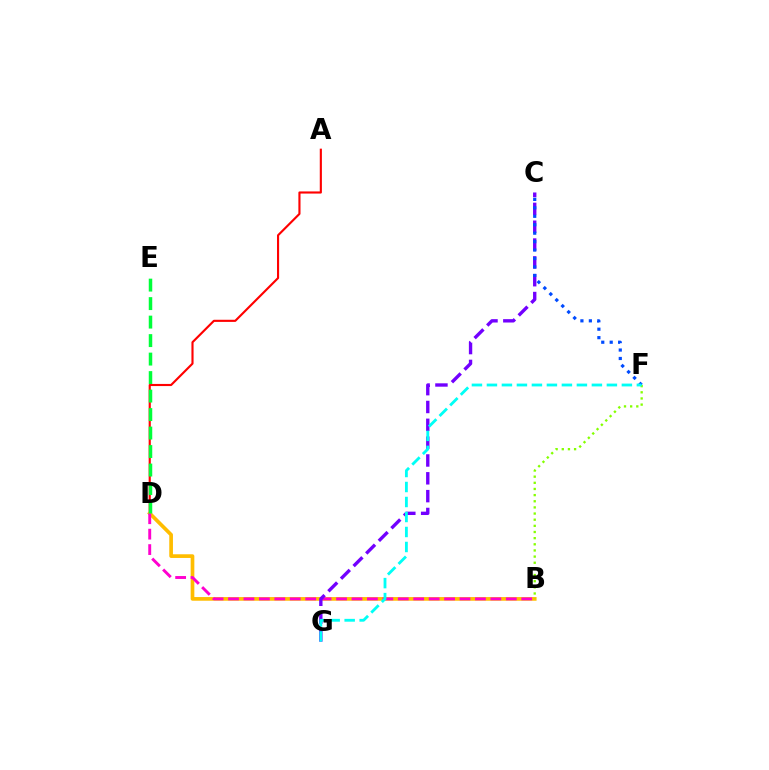{('A', 'D'): [{'color': '#ff0000', 'line_style': 'solid', 'thickness': 1.53}], ('B', 'D'): [{'color': '#ffbd00', 'line_style': 'solid', 'thickness': 2.65}, {'color': '#ff00cf', 'line_style': 'dashed', 'thickness': 2.1}], ('C', 'G'): [{'color': '#7200ff', 'line_style': 'dashed', 'thickness': 2.42}], ('C', 'F'): [{'color': '#004bff', 'line_style': 'dotted', 'thickness': 2.29}], ('B', 'F'): [{'color': '#84ff00', 'line_style': 'dotted', 'thickness': 1.67}], ('F', 'G'): [{'color': '#00fff6', 'line_style': 'dashed', 'thickness': 2.04}], ('D', 'E'): [{'color': '#00ff39', 'line_style': 'dashed', 'thickness': 2.51}]}